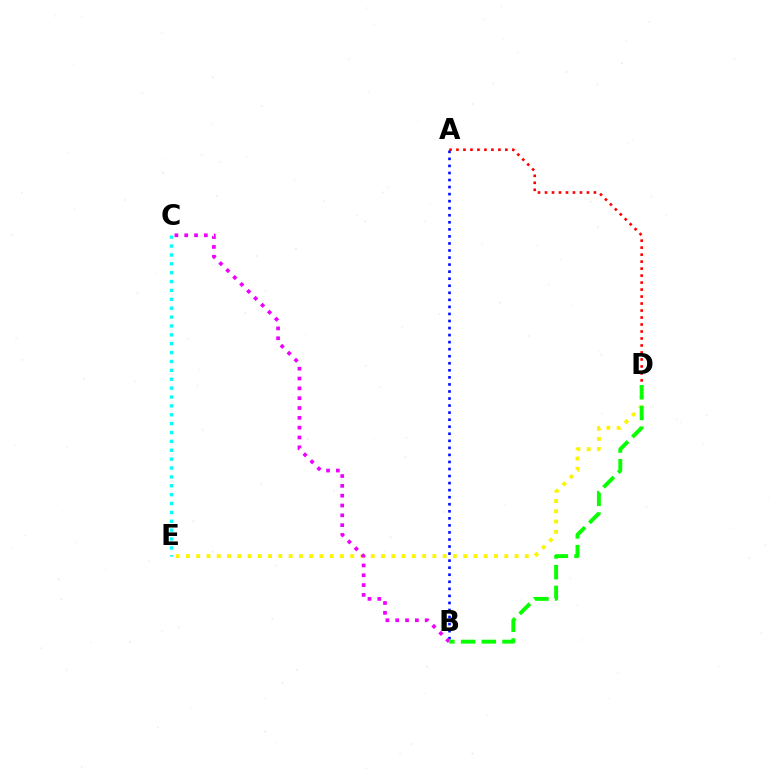{('A', 'B'): [{'color': '#0010ff', 'line_style': 'dotted', 'thickness': 1.92}], ('D', 'E'): [{'color': '#fcf500', 'line_style': 'dotted', 'thickness': 2.79}], ('B', 'C'): [{'color': '#ee00ff', 'line_style': 'dotted', 'thickness': 2.67}], ('C', 'E'): [{'color': '#00fff6', 'line_style': 'dotted', 'thickness': 2.41}], ('B', 'D'): [{'color': '#08ff00', 'line_style': 'dashed', 'thickness': 2.81}], ('A', 'D'): [{'color': '#ff0000', 'line_style': 'dotted', 'thickness': 1.9}]}